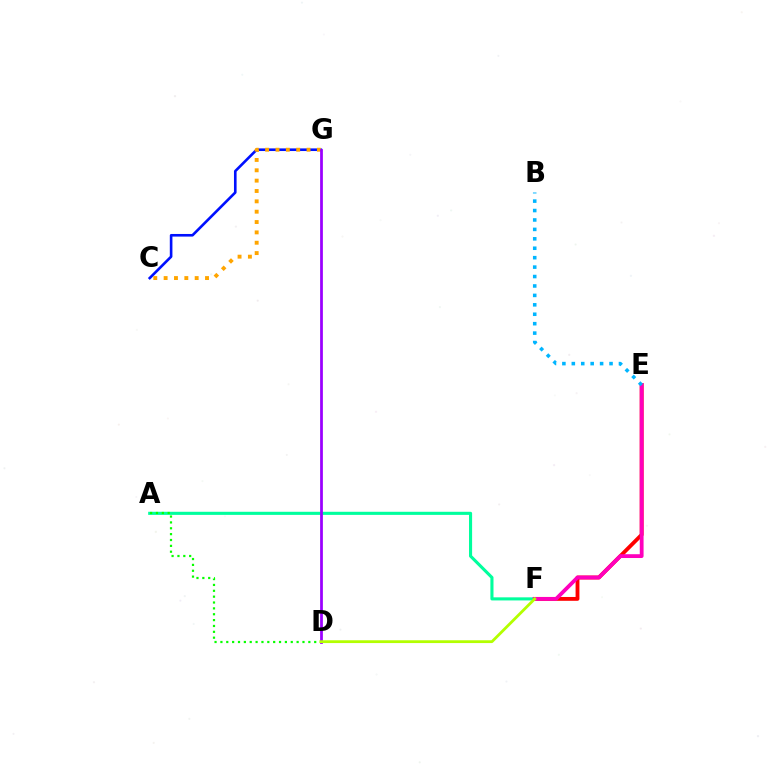{('C', 'G'): [{'color': '#0010ff', 'line_style': 'solid', 'thickness': 1.89}, {'color': '#ffa500', 'line_style': 'dotted', 'thickness': 2.81}], ('E', 'F'): [{'color': '#ff0000', 'line_style': 'solid', 'thickness': 2.76}, {'color': '#ff00bd', 'line_style': 'solid', 'thickness': 2.74}], ('A', 'F'): [{'color': '#00ff9d', 'line_style': 'solid', 'thickness': 2.23}], ('A', 'D'): [{'color': '#08ff00', 'line_style': 'dotted', 'thickness': 1.59}], ('B', 'E'): [{'color': '#00b5ff', 'line_style': 'dotted', 'thickness': 2.56}], ('D', 'G'): [{'color': '#9b00ff', 'line_style': 'solid', 'thickness': 1.99}], ('D', 'F'): [{'color': '#b3ff00', 'line_style': 'solid', 'thickness': 2.01}]}